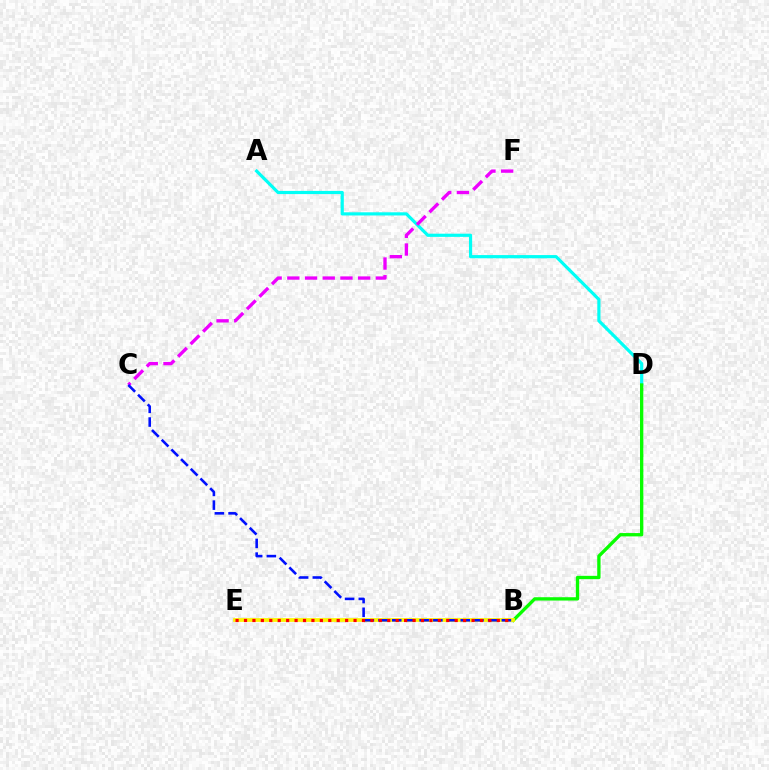{('A', 'D'): [{'color': '#00fff6', 'line_style': 'solid', 'thickness': 2.29}], ('B', 'D'): [{'color': '#08ff00', 'line_style': 'solid', 'thickness': 2.39}], ('B', 'E'): [{'color': '#fcf500', 'line_style': 'solid', 'thickness': 2.71}, {'color': '#ff0000', 'line_style': 'dotted', 'thickness': 2.29}], ('C', 'F'): [{'color': '#ee00ff', 'line_style': 'dashed', 'thickness': 2.4}], ('B', 'C'): [{'color': '#0010ff', 'line_style': 'dashed', 'thickness': 1.86}]}